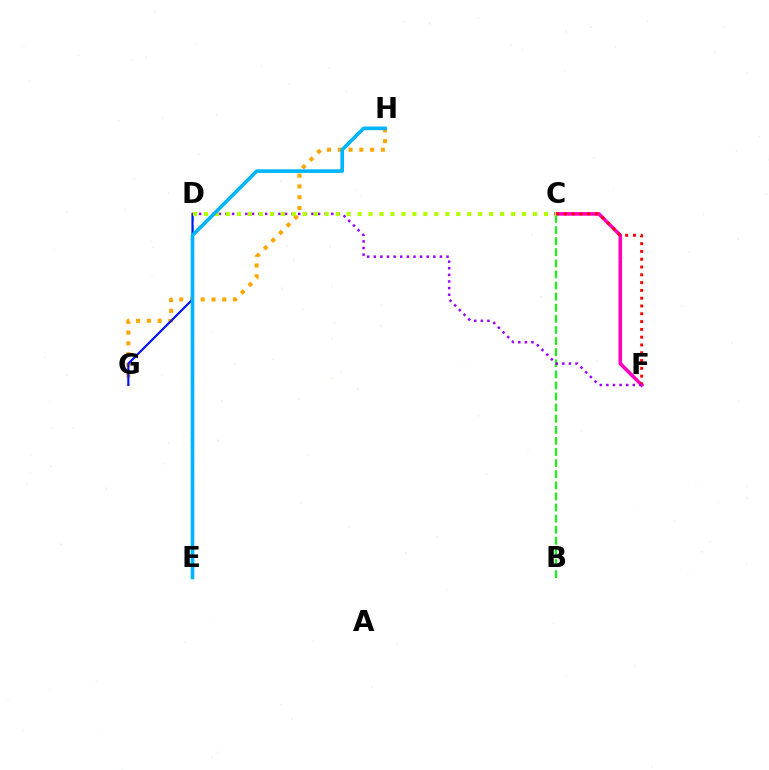{('C', 'F'): [{'color': '#ff00bd', 'line_style': 'solid', 'thickness': 2.58}, {'color': '#ff0000', 'line_style': 'dotted', 'thickness': 2.12}], ('B', 'C'): [{'color': '#08ff00', 'line_style': 'dashed', 'thickness': 1.51}], ('G', 'H'): [{'color': '#ffa500', 'line_style': 'dotted', 'thickness': 2.92}], ('D', 'E'): [{'color': '#00ff9d', 'line_style': 'dashed', 'thickness': 1.51}], ('D', 'G'): [{'color': '#0010ff', 'line_style': 'solid', 'thickness': 1.54}], ('D', 'F'): [{'color': '#9b00ff', 'line_style': 'dotted', 'thickness': 1.8}], ('C', 'D'): [{'color': '#b3ff00', 'line_style': 'dotted', 'thickness': 2.98}], ('E', 'H'): [{'color': '#00b5ff', 'line_style': 'solid', 'thickness': 2.61}]}